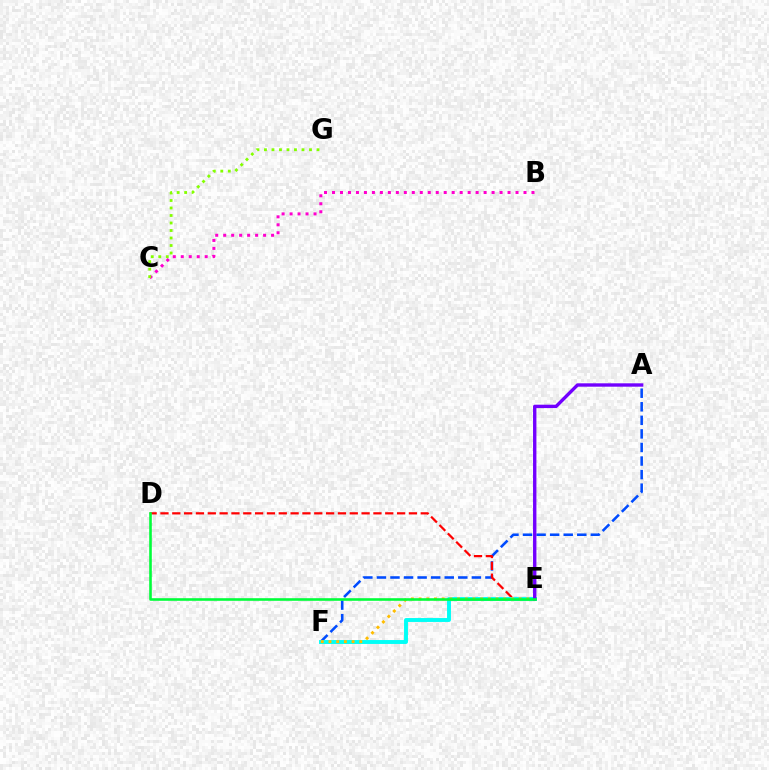{('A', 'F'): [{'color': '#004bff', 'line_style': 'dashed', 'thickness': 1.84}], ('B', 'C'): [{'color': '#ff00cf', 'line_style': 'dotted', 'thickness': 2.17}], ('D', 'E'): [{'color': '#ff0000', 'line_style': 'dashed', 'thickness': 1.61}, {'color': '#00ff39', 'line_style': 'solid', 'thickness': 1.87}], ('E', 'F'): [{'color': '#00fff6', 'line_style': 'solid', 'thickness': 2.81}, {'color': '#ffbd00', 'line_style': 'dotted', 'thickness': 2.09}], ('C', 'G'): [{'color': '#84ff00', 'line_style': 'dotted', 'thickness': 2.04}], ('A', 'E'): [{'color': '#7200ff', 'line_style': 'solid', 'thickness': 2.43}]}